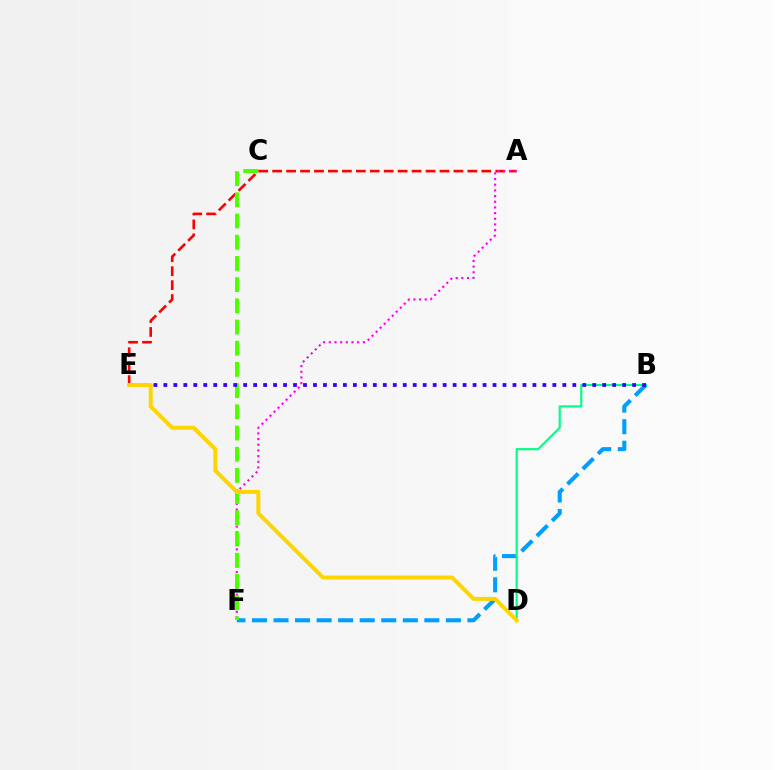{('A', 'E'): [{'color': '#ff0000', 'line_style': 'dashed', 'thickness': 1.89}], ('A', 'F'): [{'color': '#ff00ed', 'line_style': 'dotted', 'thickness': 1.54}], ('B', 'F'): [{'color': '#009eff', 'line_style': 'dashed', 'thickness': 2.93}], ('C', 'F'): [{'color': '#4fff00', 'line_style': 'dashed', 'thickness': 2.88}], ('B', 'D'): [{'color': '#00ff86', 'line_style': 'solid', 'thickness': 1.54}], ('B', 'E'): [{'color': '#3700ff', 'line_style': 'dotted', 'thickness': 2.71}], ('D', 'E'): [{'color': '#ffd500', 'line_style': 'solid', 'thickness': 2.85}]}